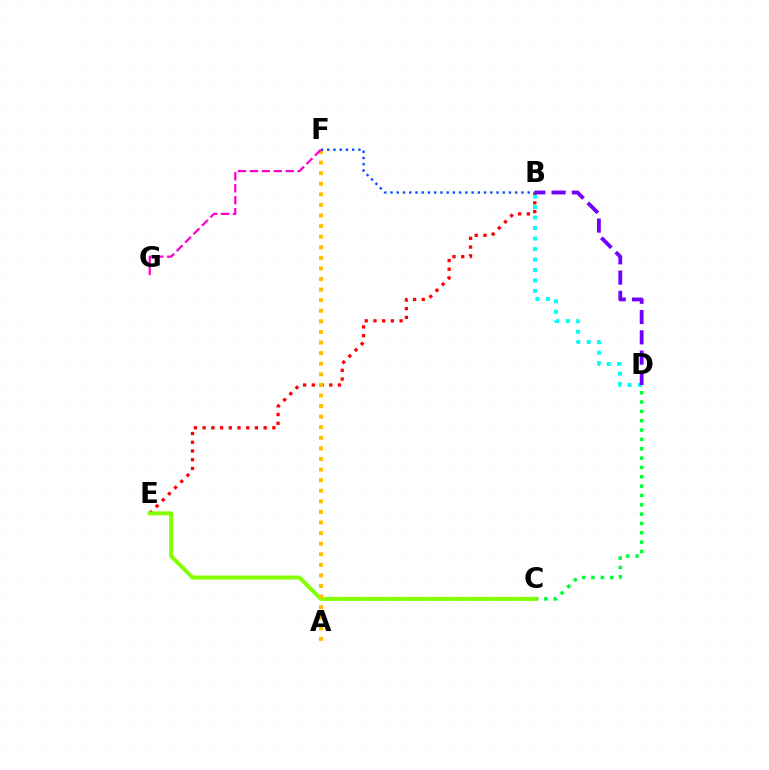{('B', 'E'): [{'color': '#ff0000', 'line_style': 'dotted', 'thickness': 2.37}], ('C', 'D'): [{'color': '#00ff39', 'line_style': 'dotted', 'thickness': 2.54}], ('C', 'E'): [{'color': '#84ff00', 'line_style': 'solid', 'thickness': 2.86}], ('A', 'F'): [{'color': '#ffbd00', 'line_style': 'dotted', 'thickness': 2.88}], ('B', 'F'): [{'color': '#004bff', 'line_style': 'dotted', 'thickness': 1.69}], ('F', 'G'): [{'color': '#ff00cf', 'line_style': 'dashed', 'thickness': 1.62}], ('B', 'D'): [{'color': '#00fff6', 'line_style': 'dotted', 'thickness': 2.85}, {'color': '#7200ff', 'line_style': 'dashed', 'thickness': 2.76}]}